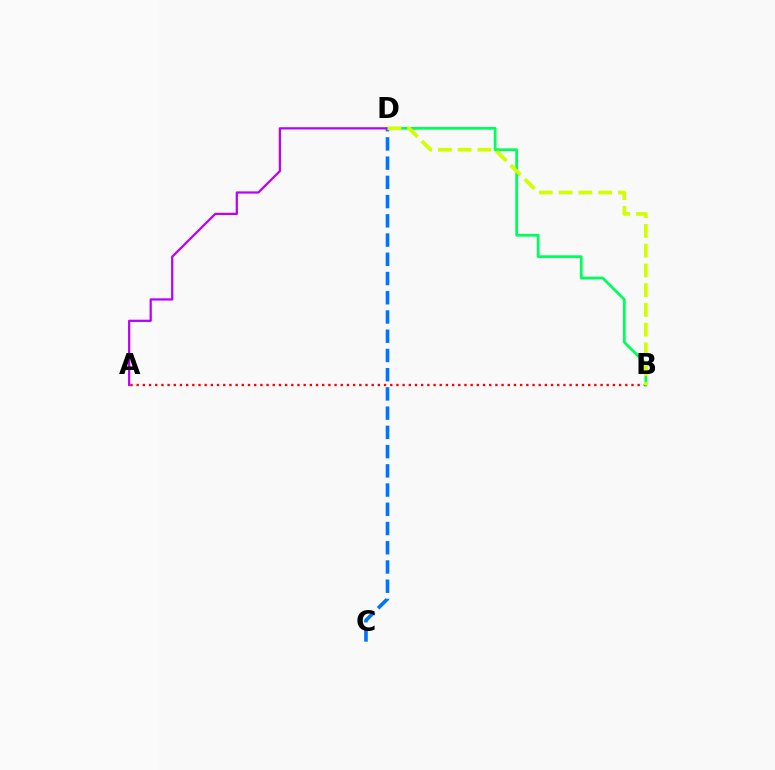{('A', 'B'): [{'color': '#ff0000', 'line_style': 'dotted', 'thickness': 1.68}], ('B', 'D'): [{'color': '#00ff5c', 'line_style': 'solid', 'thickness': 2.0}, {'color': '#d1ff00', 'line_style': 'dashed', 'thickness': 2.69}], ('C', 'D'): [{'color': '#0074ff', 'line_style': 'dashed', 'thickness': 2.61}], ('A', 'D'): [{'color': '#b900ff', 'line_style': 'solid', 'thickness': 1.61}]}